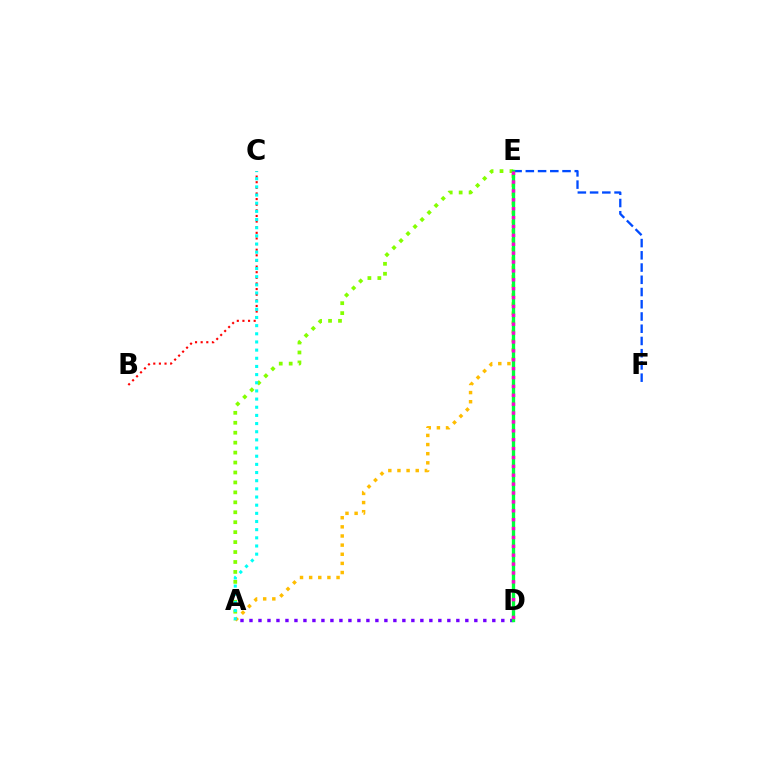{('A', 'D'): [{'color': '#7200ff', 'line_style': 'dotted', 'thickness': 2.44}], ('E', 'F'): [{'color': '#004bff', 'line_style': 'dashed', 'thickness': 1.66}], ('A', 'E'): [{'color': '#84ff00', 'line_style': 'dotted', 'thickness': 2.7}, {'color': '#ffbd00', 'line_style': 'dotted', 'thickness': 2.48}], ('D', 'E'): [{'color': '#00ff39', 'line_style': 'solid', 'thickness': 2.4}, {'color': '#ff00cf', 'line_style': 'dotted', 'thickness': 2.41}], ('B', 'C'): [{'color': '#ff0000', 'line_style': 'dotted', 'thickness': 1.53}], ('A', 'C'): [{'color': '#00fff6', 'line_style': 'dotted', 'thickness': 2.22}]}